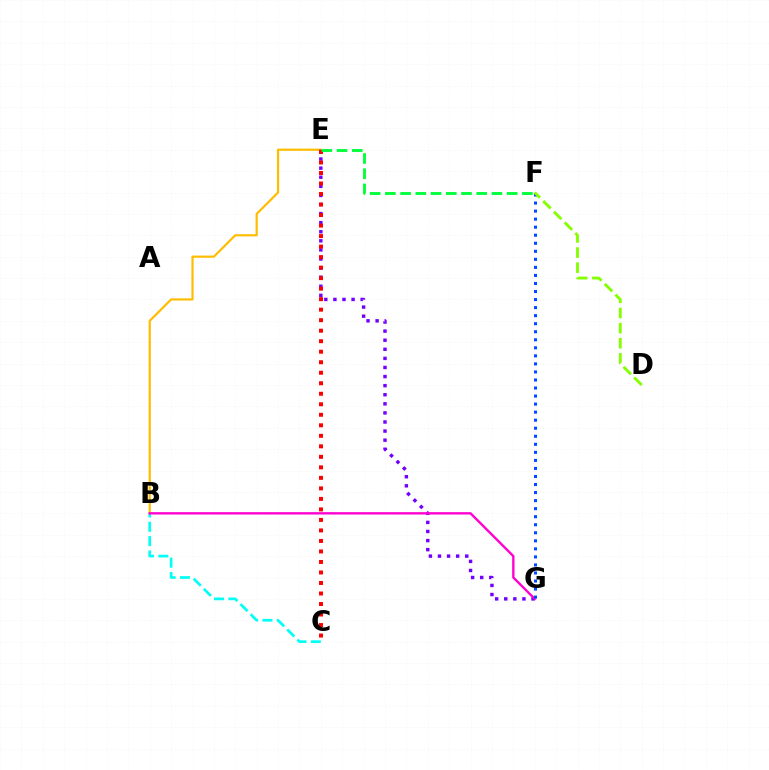{('B', 'E'): [{'color': '#ffbd00', 'line_style': 'solid', 'thickness': 1.58}], ('B', 'C'): [{'color': '#00fff6', 'line_style': 'dashed', 'thickness': 1.94}], ('E', 'G'): [{'color': '#7200ff', 'line_style': 'dotted', 'thickness': 2.47}], ('C', 'E'): [{'color': '#ff0000', 'line_style': 'dotted', 'thickness': 2.86}], ('B', 'G'): [{'color': '#ff00cf', 'line_style': 'solid', 'thickness': 1.7}], ('F', 'G'): [{'color': '#004bff', 'line_style': 'dotted', 'thickness': 2.18}], ('E', 'F'): [{'color': '#00ff39', 'line_style': 'dashed', 'thickness': 2.07}], ('D', 'F'): [{'color': '#84ff00', 'line_style': 'dashed', 'thickness': 2.05}]}